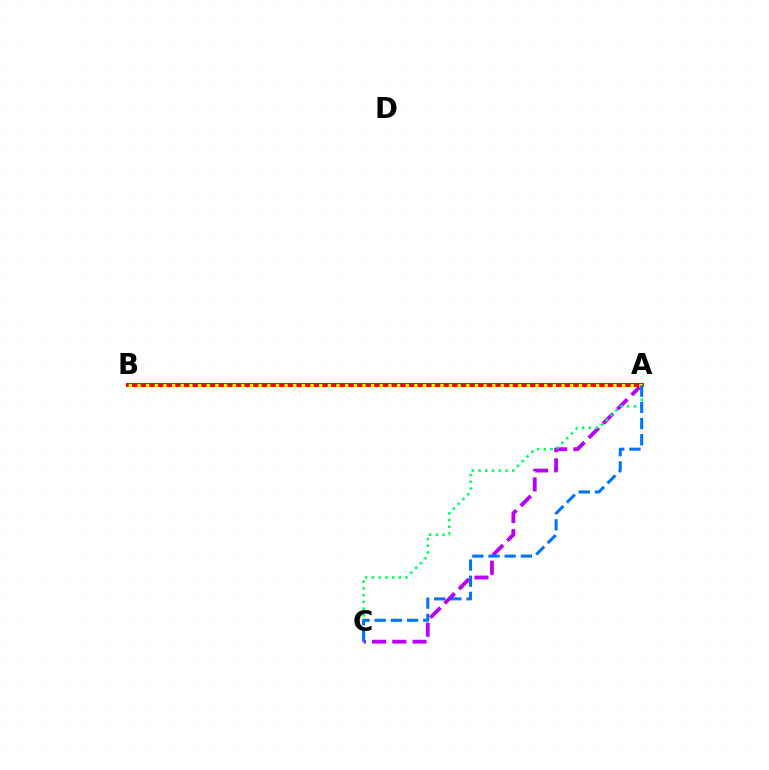{('A', 'C'): [{'color': '#b900ff', 'line_style': 'dashed', 'thickness': 2.75}, {'color': '#00ff5c', 'line_style': 'dotted', 'thickness': 1.83}, {'color': '#0074ff', 'line_style': 'dashed', 'thickness': 2.2}], ('A', 'B'): [{'color': '#ff0000', 'line_style': 'solid', 'thickness': 2.87}, {'color': '#d1ff00', 'line_style': 'dotted', 'thickness': 2.35}]}